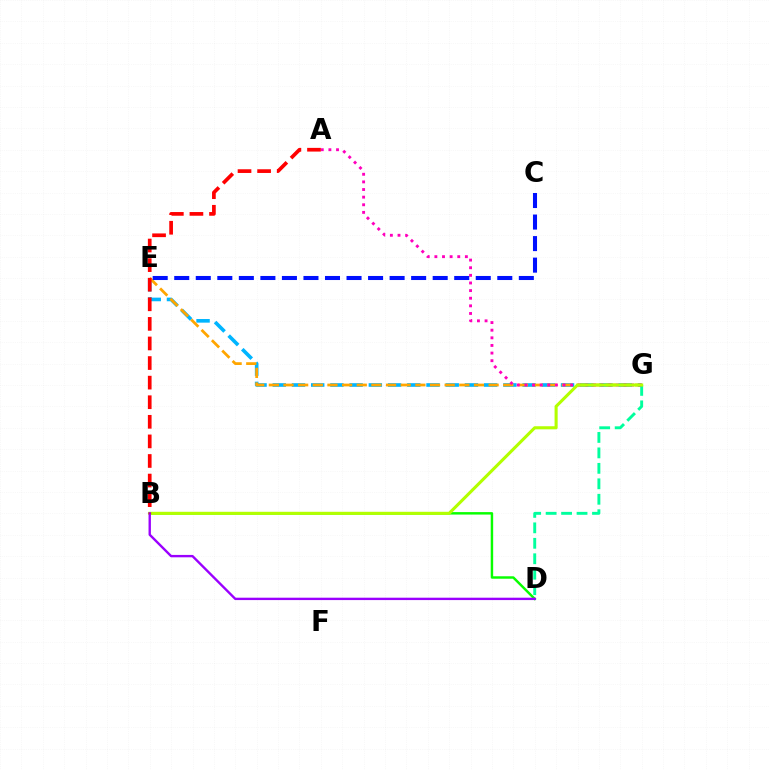{('E', 'G'): [{'color': '#00b5ff', 'line_style': 'dashed', 'thickness': 2.61}, {'color': '#ffa500', 'line_style': 'dashed', 'thickness': 1.99}], ('B', 'D'): [{'color': '#08ff00', 'line_style': 'solid', 'thickness': 1.77}, {'color': '#9b00ff', 'line_style': 'solid', 'thickness': 1.71}], ('D', 'G'): [{'color': '#00ff9d', 'line_style': 'dashed', 'thickness': 2.1}], ('A', 'G'): [{'color': '#ff00bd', 'line_style': 'dotted', 'thickness': 2.07}], ('B', 'G'): [{'color': '#b3ff00', 'line_style': 'solid', 'thickness': 2.22}], ('C', 'E'): [{'color': '#0010ff', 'line_style': 'dashed', 'thickness': 2.93}], ('A', 'B'): [{'color': '#ff0000', 'line_style': 'dashed', 'thickness': 2.66}]}